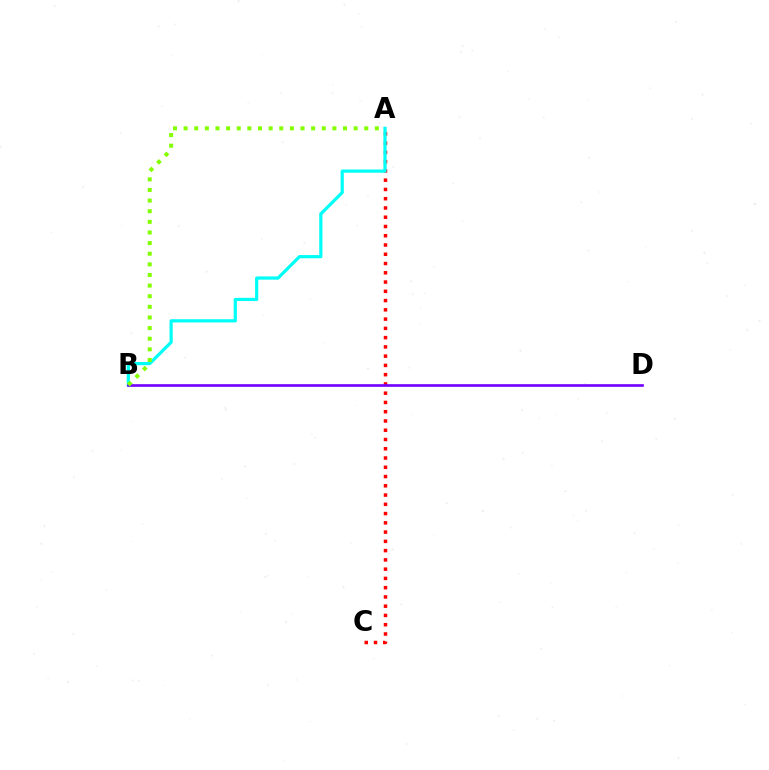{('A', 'C'): [{'color': '#ff0000', 'line_style': 'dotted', 'thickness': 2.52}], ('A', 'B'): [{'color': '#00fff6', 'line_style': 'solid', 'thickness': 2.31}, {'color': '#84ff00', 'line_style': 'dotted', 'thickness': 2.89}], ('B', 'D'): [{'color': '#7200ff', 'line_style': 'solid', 'thickness': 1.91}]}